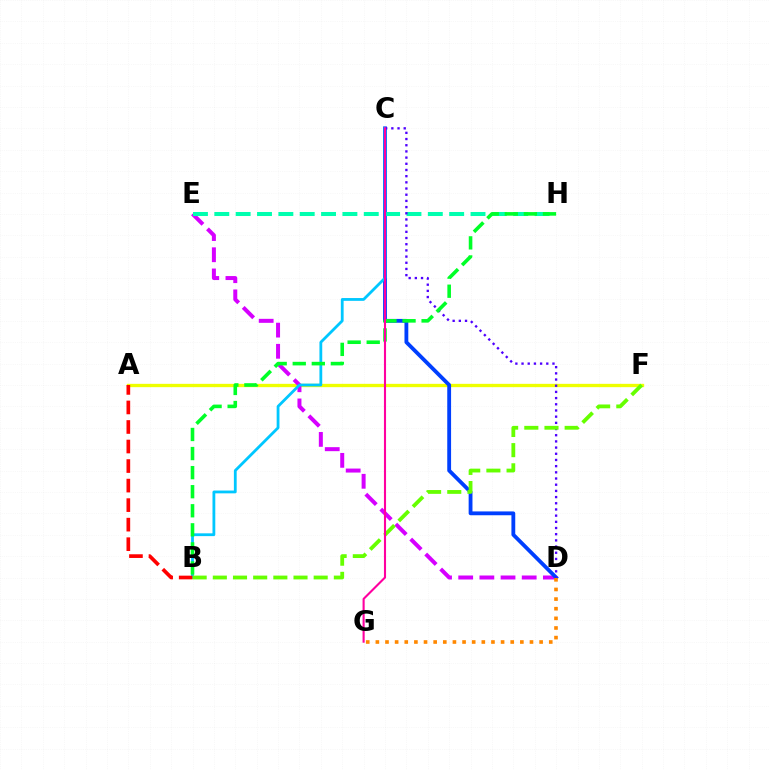{('A', 'F'): [{'color': '#eeff00', 'line_style': 'solid', 'thickness': 2.39}], ('D', 'E'): [{'color': '#d600ff', 'line_style': 'dashed', 'thickness': 2.88}], ('C', 'D'): [{'color': '#003fff', 'line_style': 'solid', 'thickness': 2.75}, {'color': '#4f00ff', 'line_style': 'dotted', 'thickness': 1.68}], ('E', 'H'): [{'color': '#00ffaf', 'line_style': 'dashed', 'thickness': 2.9}], ('B', 'C'): [{'color': '#00c7ff', 'line_style': 'solid', 'thickness': 2.01}], ('A', 'B'): [{'color': '#ff0000', 'line_style': 'dashed', 'thickness': 2.65}], ('B', 'H'): [{'color': '#00ff27', 'line_style': 'dashed', 'thickness': 2.59}], ('B', 'F'): [{'color': '#66ff00', 'line_style': 'dashed', 'thickness': 2.74}], ('D', 'G'): [{'color': '#ff8800', 'line_style': 'dotted', 'thickness': 2.62}], ('C', 'G'): [{'color': '#ff00a0', 'line_style': 'solid', 'thickness': 1.51}]}